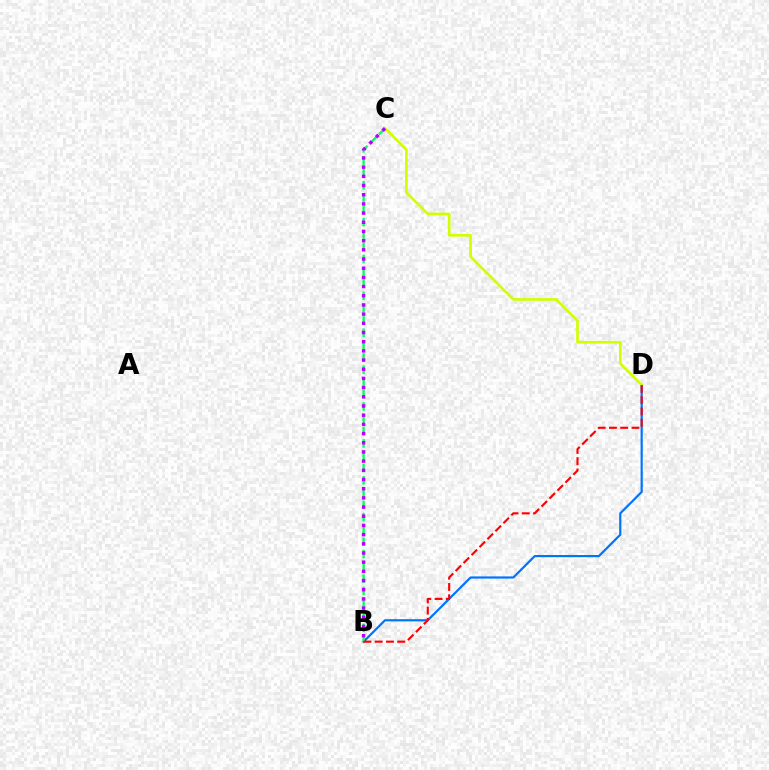{('B', 'D'): [{'color': '#0074ff', 'line_style': 'solid', 'thickness': 1.58}, {'color': '#ff0000', 'line_style': 'dashed', 'thickness': 1.53}], ('C', 'D'): [{'color': '#d1ff00', 'line_style': 'solid', 'thickness': 1.92}], ('B', 'C'): [{'color': '#00ff5c', 'line_style': 'dashed', 'thickness': 1.67}, {'color': '#b900ff', 'line_style': 'dotted', 'thickness': 2.5}]}